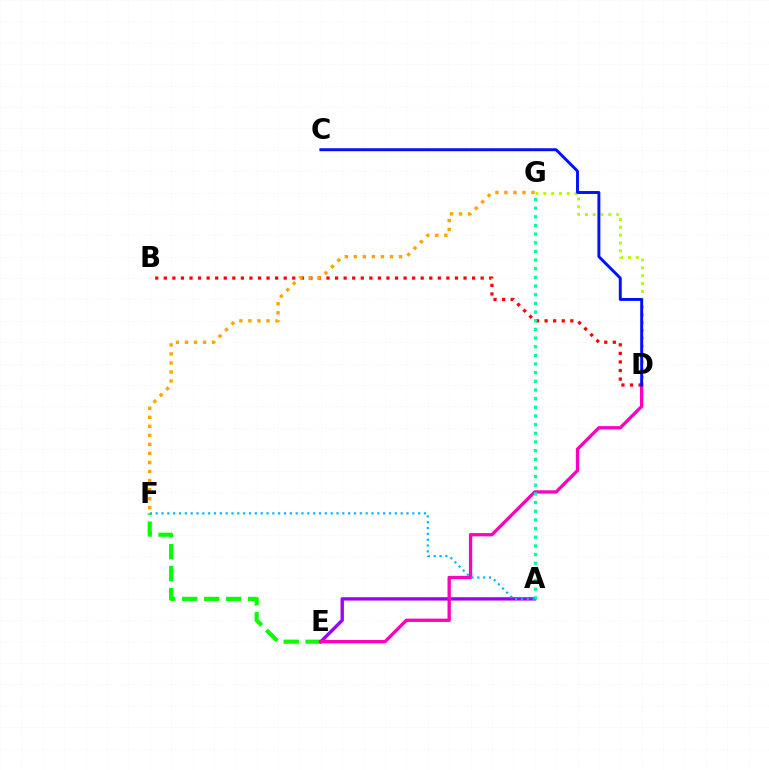{('E', 'F'): [{'color': '#08ff00', 'line_style': 'dashed', 'thickness': 2.98}], ('A', 'E'): [{'color': '#9b00ff', 'line_style': 'solid', 'thickness': 2.41}], ('D', 'E'): [{'color': '#ff00bd', 'line_style': 'solid', 'thickness': 2.38}], ('D', 'G'): [{'color': '#b3ff00', 'line_style': 'dotted', 'thickness': 2.13}], ('B', 'D'): [{'color': '#ff0000', 'line_style': 'dotted', 'thickness': 2.33}], ('A', 'G'): [{'color': '#00ff9d', 'line_style': 'dotted', 'thickness': 2.35}], ('C', 'D'): [{'color': '#0010ff', 'line_style': 'solid', 'thickness': 2.1}], ('F', 'G'): [{'color': '#ffa500', 'line_style': 'dotted', 'thickness': 2.45}], ('A', 'F'): [{'color': '#00b5ff', 'line_style': 'dotted', 'thickness': 1.58}]}